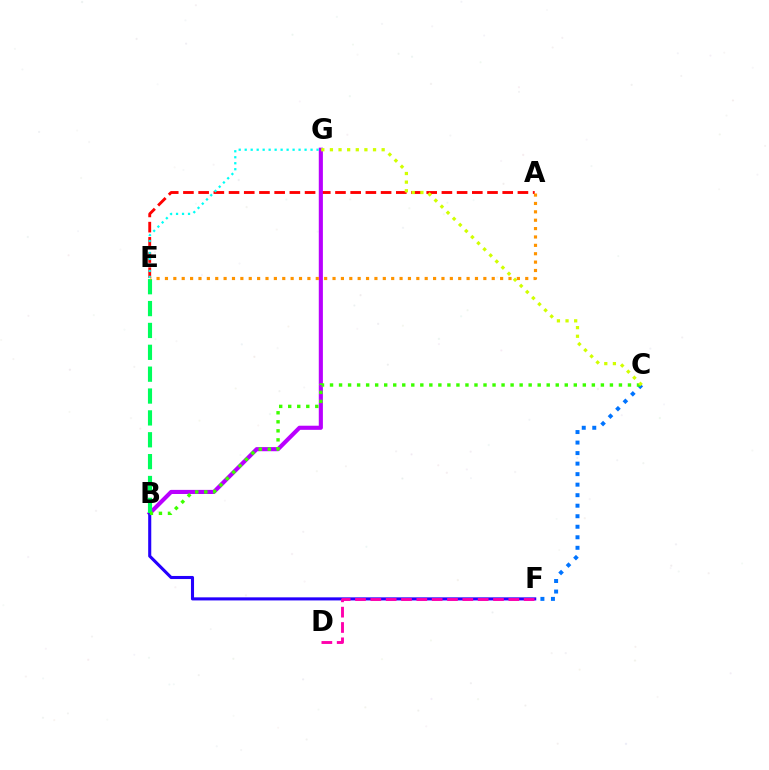{('A', 'E'): [{'color': '#ff0000', 'line_style': 'dashed', 'thickness': 2.07}, {'color': '#ff9400', 'line_style': 'dotted', 'thickness': 2.28}], ('B', 'G'): [{'color': '#b900ff', 'line_style': 'solid', 'thickness': 2.96}], ('E', 'G'): [{'color': '#00fff6', 'line_style': 'dotted', 'thickness': 1.63}], ('B', 'F'): [{'color': '#2500ff', 'line_style': 'solid', 'thickness': 2.22}], ('B', 'E'): [{'color': '#00ff5c', 'line_style': 'dashed', 'thickness': 2.97}], ('C', 'F'): [{'color': '#0074ff', 'line_style': 'dotted', 'thickness': 2.86}], ('B', 'C'): [{'color': '#3dff00', 'line_style': 'dotted', 'thickness': 2.45}], ('D', 'F'): [{'color': '#ff00ac', 'line_style': 'dashed', 'thickness': 2.08}], ('C', 'G'): [{'color': '#d1ff00', 'line_style': 'dotted', 'thickness': 2.34}]}